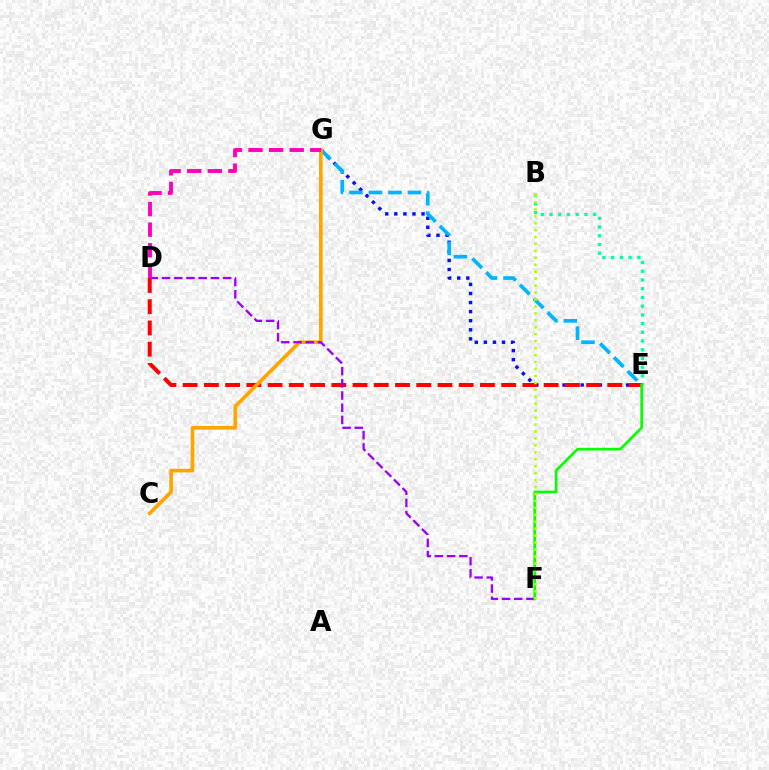{('B', 'E'): [{'color': '#00ff9d', 'line_style': 'dotted', 'thickness': 2.37}], ('E', 'G'): [{'color': '#0010ff', 'line_style': 'dotted', 'thickness': 2.47}, {'color': '#00b5ff', 'line_style': 'dashed', 'thickness': 2.65}], ('D', 'E'): [{'color': '#ff0000', 'line_style': 'dashed', 'thickness': 2.88}], ('C', 'G'): [{'color': '#ffa500', 'line_style': 'solid', 'thickness': 2.63}], ('D', 'F'): [{'color': '#9b00ff', 'line_style': 'dashed', 'thickness': 1.66}], ('E', 'F'): [{'color': '#08ff00', 'line_style': 'solid', 'thickness': 1.93}], ('D', 'G'): [{'color': '#ff00bd', 'line_style': 'dashed', 'thickness': 2.8}], ('B', 'F'): [{'color': '#b3ff00', 'line_style': 'dotted', 'thickness': 1.89}]}